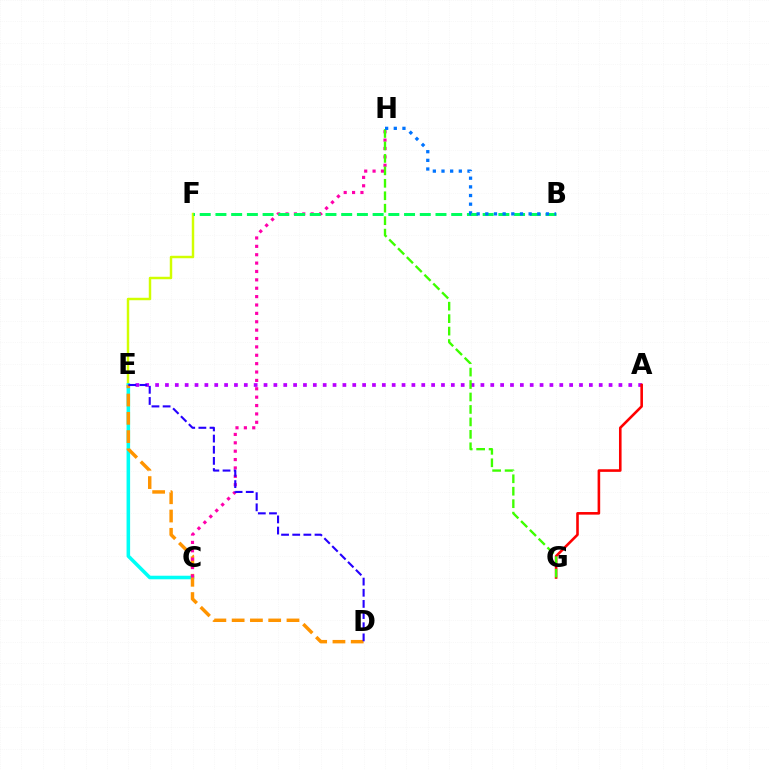{('E', 'F'): [{'color': '#d1ff00', 'line_style': 'solid', 'thickness': 1.77}], ('A', 'E'): [{'color': '#b900ff', 'line_style': 'dotted', 'thickness': 2.68}], ('C', 'E'): [{'color': '#00fff6', 'line_style': 'solid', 'thickness': 2.56}], ('D', 'E'): [{'color': '#ff9400', 'line_style': 'dashed', 'thickness': 2.48}, {'color': '#2500ff', 'line_style': 'dashed', 'thickness': 1.52}], ('A', 'G'): [{'color': '#ff0000', 'line_style': 'solid', 'thickness': 1.87}], ('C', 'H'): [{'color': '#ff00ac', 'line_style': 'dotted', 'thickness': 2.28}], ('B', 'F'): [{'color': '#00ff5c', 'line_style': 'dashed', 'thickness': 2.14}], ('G', 'H'): [{'color': '#3dff00', 'line_style': 'dashed', 'thickness': 1.69}], ('B', 'H'): [{'color': '#0074ff', 'line_style': 'dotted', 'thickness': 2.35}]}